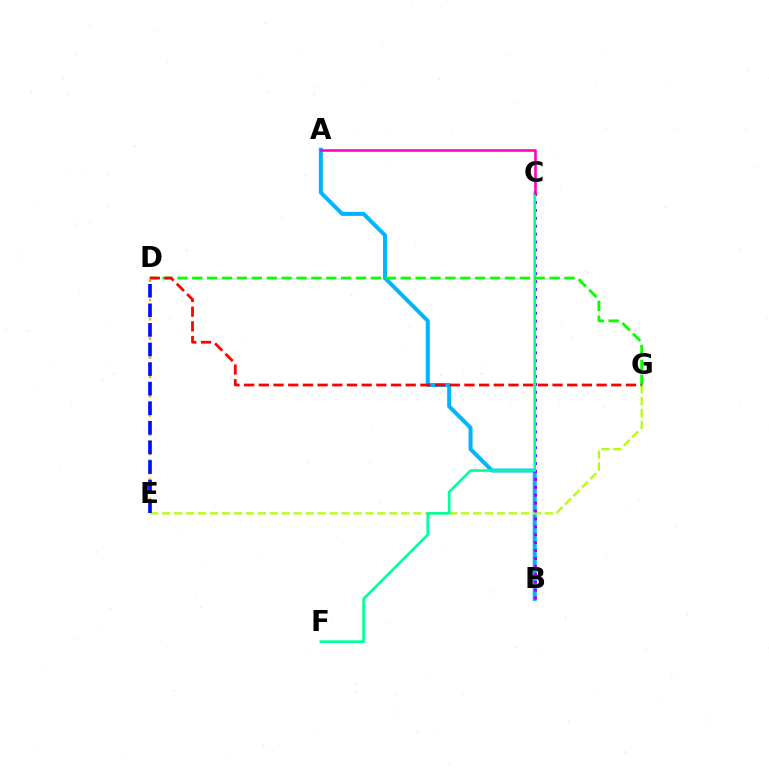{('A', 'B'): [{'color': '#00b5ff', 'line_style': 'solid', 'thickness': 2.89}], ('E', 'G'): [{'color': '#b3ff00', 'line_style': 'dashed', 'thickness': 1.62}], ('B', 'C'): [{'color': '#9b00ff', 'line_style': 'dotted', 'thickness': 2.15}], ('C', 'F'): [{'color': '#00ff9d', 'line_style': 'solid', 'thickness': 1.91}], ('D', 'E'): [{'color': '#ffa500', 'line_style': 'dotted', 'thickness': 1.74}, {'color': '#0010ff', 'line_style': 'dashed', 'thickness': 2.66}], ('D', 'G'): [{'color': '#08ff00', 'line_style': 'dashed', 'thickness': 2.02}, {'color': '#ff0000', 'line_style': 'dashed', 'thickness': 1.99}], ('A', 'C'): [{'color': '#ff00bd', 'line_style': 'solid', 'thickness': 1.85}]}